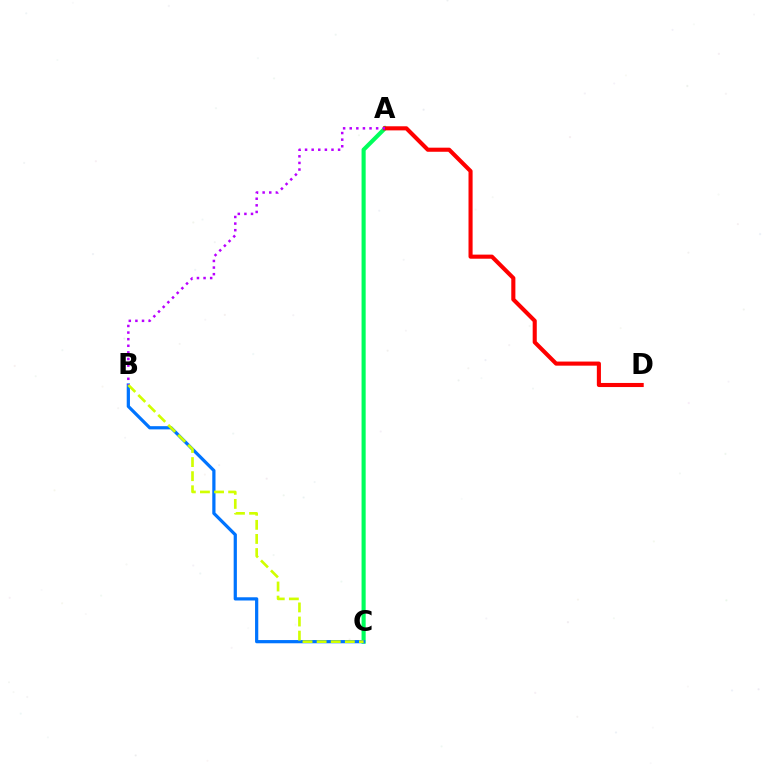{('A', 'C'): [{'color': '#00ff5c', 'line_style': 'solid', 'thickness': 2.96}], ('B', 'C'): [{'color': '#0074ff', 'line_style': 'solid', 'thickness': 2.32}, {'color': '#d1ff00', 'line_style': 'dashed', 'thickness': 1.92}], ('A', 'D'): [{'color': '#ff0000', 'line_style': 'solid', 'thickness': 2.95}], ('A', 'B'): [{'color': '#b900ff', 'line_style': 'dotted', 'thickness': 1.79}]}